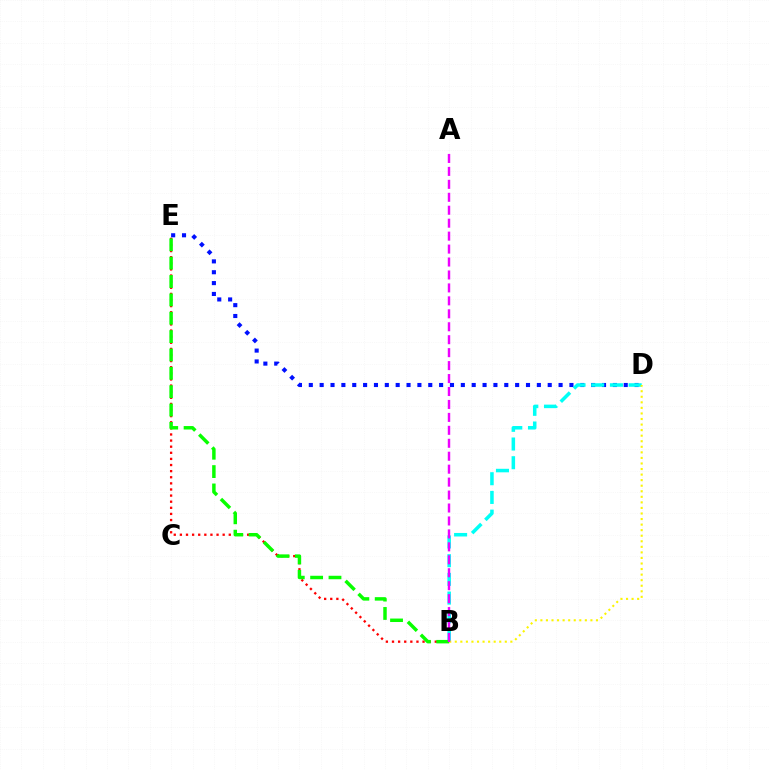{('B', 'E'): [{'color': '#ff0000', 'line_style': 'dotted', 'thickness': 1.66}, {'color': '#08ff00', 'line_style': 'dashed', 'thickness': 2.49}], ('D', 'E'): [{'color': '#0010ff', 'line_style': 'dotted', 'thickness': 2.95}], ('B', 'D'): [{'color': '#00fff6', 'line_style': 'dashed', 'thickness': 2.54}, {'color': '#fcf500', 'line_style': 'dotted', 'thickness': 1.51}], ('A', 'B'): [{'color': '#ee00ff', 'line_style': 'dashed', 'thickness': 1.76}]}